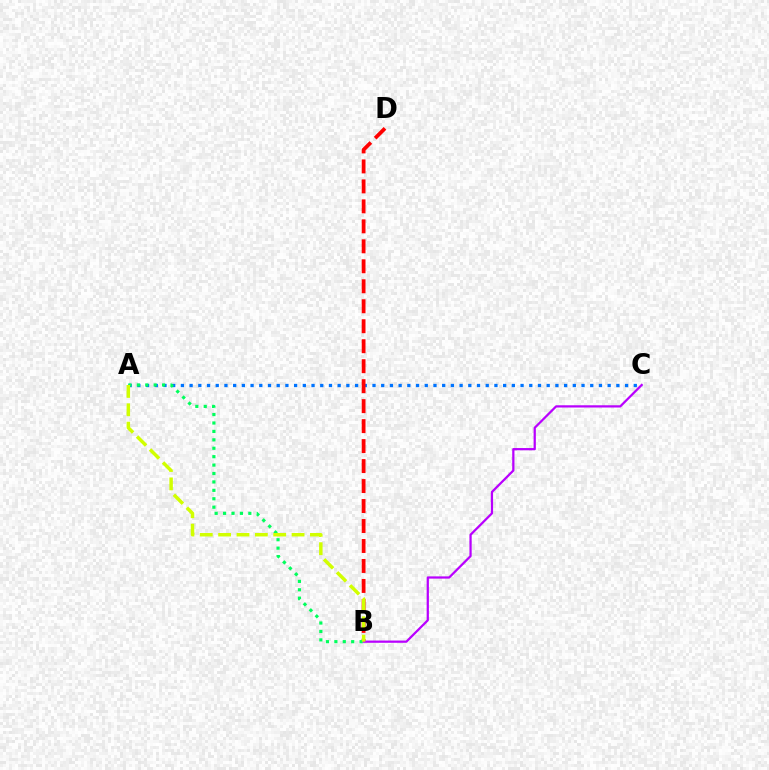{('A', 'C'): [{'color': '#0074ff', 'line_style': 'dotted', 'thickness': 2.37}], ('B', 'D'): [{'color': '#ff0000', 'line_style': 'dashed', 'thickness': 2.71}], ('B', 'C'): [{'color': '#b900ff', 'line_style': 'solid', 'thickness': 1.61}], ('A', 'B'): [{'color': '#00ff5c', 'line_style': 'dotted', 'thickness': 2.29}, {'color': '#d1ff00', 'line_style': 'dashed', 'thickness': 2.49}]}